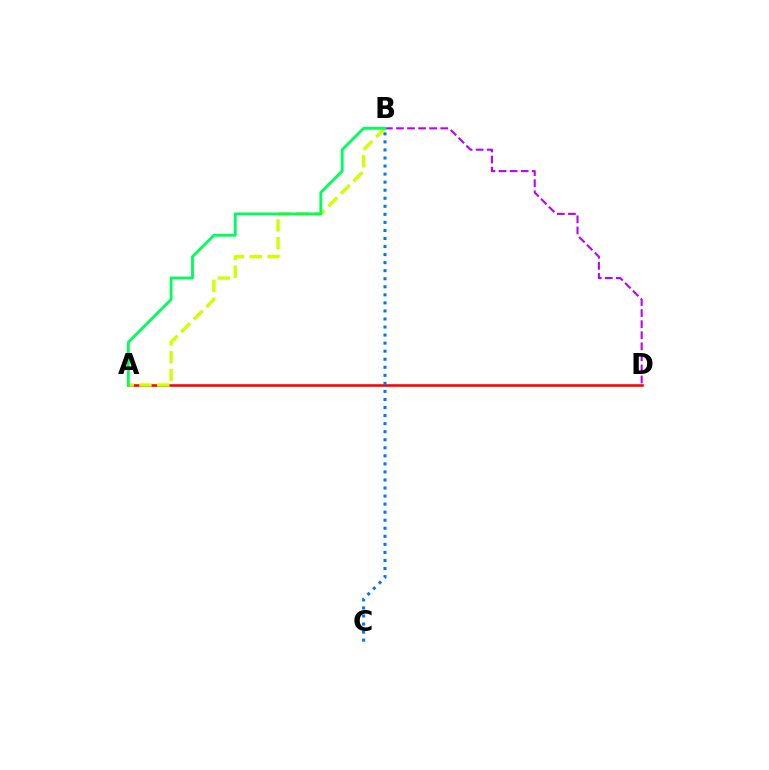{('A', 'D'): [{'color': '#ff0000', 'line_style': 'solid', 'thickness': 1.86}], ('A', 'B'): [{'color': '#d1ff00', 'line_style': 'dashed', 'thickness': 2.42}, {'color': '#00ff5c', 'line_style': 'solid', 'thickness': 2.05}], ('B', 'D'): [{'color': '#b900ff', 'line_style': 'dashed', 'thickness': 1.5}], ('B', 'C'): [{'color': '#0074ff', 'line_style': 'dotted', 'thickness': 2.19}]}